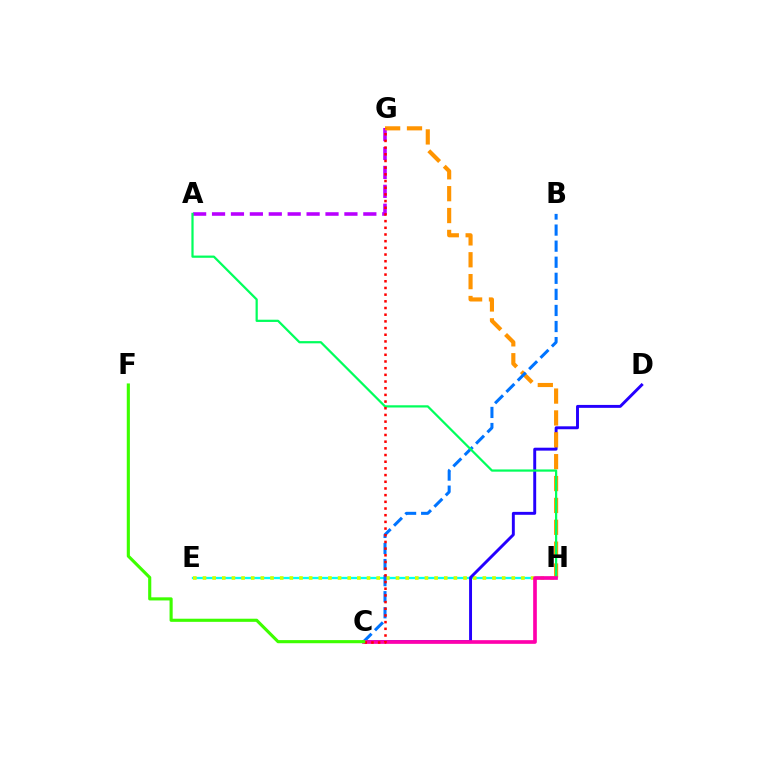{('E', 'H'): [{'color': '#00fff6', 'line_style': 'solid', 'thickness': 1.64}, {'color': '#d1ff00', 'line_style': 'dotted', 'thickness': 2.62}], ('A', 'G'): [{'color': '#b900ff', 'line_style': 'dashed', 'thickness': 2.57}], ('C', 'D'): [{'color': '#2500ff', 'line_style': 'solid', 'thickness': 2.11}], ('G', 'H'): [{'color': '#ff9400', 'line_style': 'dashed', 'thickness': 2.97}], ('B', 'C'): [{'color': '#0074ff', 'line_style': 'dashed', 'thickness': 2.18}], ('A', 'H'): [{'color': '#00ff5c', 'line_style': 'solid', 'thickness': 1.6}], ('C', 'H'): [{'color': '#ff00ac', 'line_style': 'solid', 'thickness': 2.64}], ('C', 'G'): [{'color': '#ff0000', 'line_style': 'dotted', 'thickness': 1.82}], ('C', 'F'): [{'color': '#3dff00', 'line_style': 'solid', 'thickness': 2.25}]}